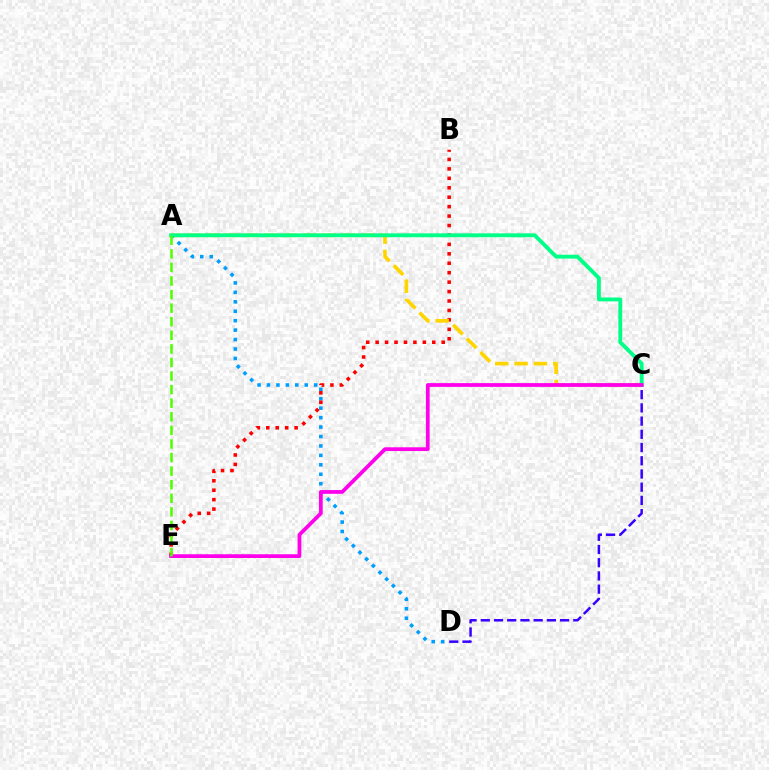{('C', 'D'): [{'color': '#3700ff', 'line_style': 'dashed', 'thickness': 1.8}], ('A', 'D'): [{'color': '#009eff', 'line_style': 'dotted', 'thickness': 2.57}], ('B', 'E'): [{'color': '#ff0000', 'line_style': 'dotted', 'thickness': 2.56}], ('A', 'C'): [{'color': '#ffd500', 'line_style': 'dashed', 'thickness': 2.62}, {'color': '#00ff86', 'line_style': 'solid', 'thickness': 2.79}], ('C', 'E'): [{'color': '#ff00ed', 'line_style': 'solid', 'thickness': 2.7}], ('A', 'E'): [{'color': '#4fff00', 'line_style': 'dashed', 'thickness': 1.84}]}